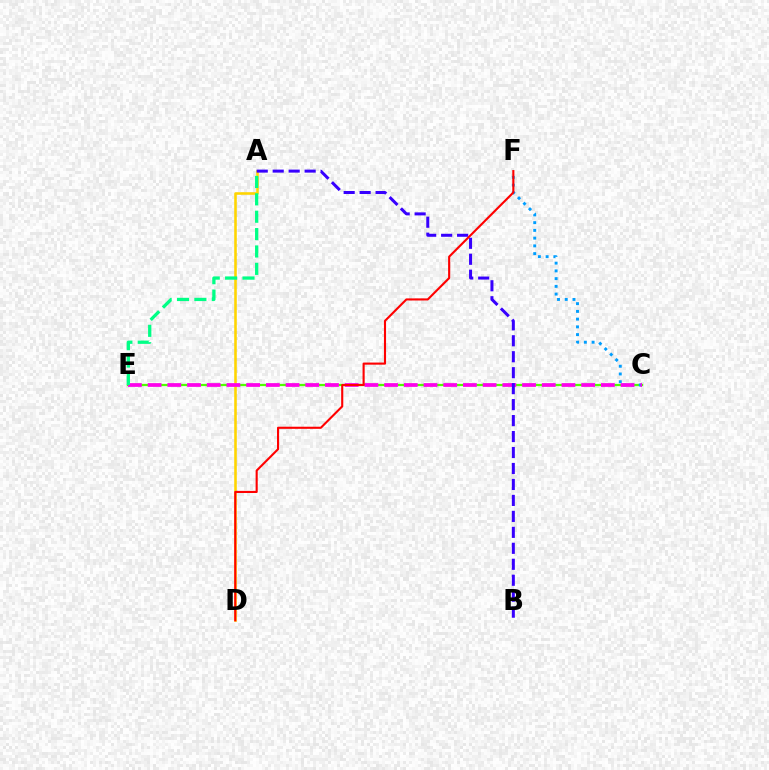{('C', 'E'): [{'color': '#4fff00', 'line_style': 'solid', 'thickness': 1.62}, {'color': '#ff00ed', 'line_style': 'dashed', 'thickness': 2.68}], ('C', 'F'): [{'color': '#009eff', 'line_style': 'dotted', 'thickness': 2.1}], ('A', 'D'): [{'color': '#ffd500', 'line_style': 'solid', 'thickness': 1.85}], ('A', 'B'): [{'color': '#3700ff', 'line_style': 'dashed', 'thickness': 2.17}], ('A', 'E'): [{'color': '#00ff86', 'line_style': 'dashed', 'thickness': 2.36}], ('D', 'F'): [{'color': '#ff0000', 'line_style': 'solid', 'thickness': 1.52}]}